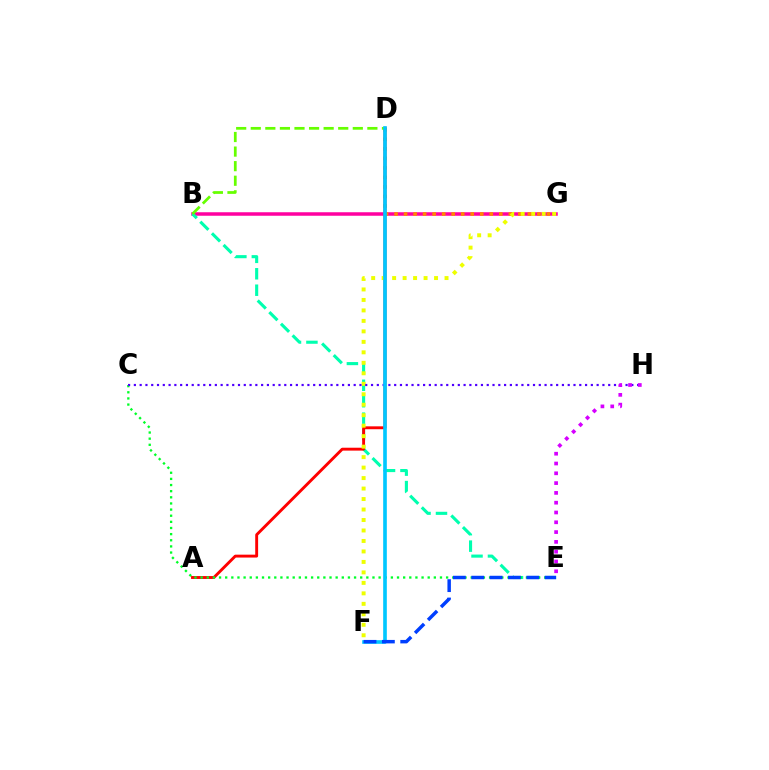{('B', 'G'): [{'color': '#ff00a0', 'line_style': 'solid', 'thickness': 2.52}], ('D', 'G'): [{'color': '#ff8800', 'line_style': 'dotted', 'thickness': 2.59}], ('B', 'E'): [{'color': '#00ffaf', 'line_style': 'dashed', 'thickness': 2.23}], ('A', 'D'): [{'color': '#ff0000', 'line_style': 'solid', 'thickness': 2.08}], ('F', 'G'): [{'color': '#eeff00', 'line_style': 'dotted', 'thickness': 2.85}], ('B', 'D'): [{'color': '#66ff00', 'line_style': 'dashed', 'thickness': 1.98}], ('C', 'E'): [{'color': '#00ff27', 'line_style': 'dotted', 'thickness': 1.67}], ('C', 'H'): [{'color': '#4f00ff', 'line_style': 'dotted', 'thickness': 1.57}], ('E', 'H'): [{'color': '#d600ff', 'line_style': 'dotted', 'thickness': 2.66}], ('D', 'F'): [{'color': '#00c7ff', 'line_style': 'solid', 'thickness': 2.62}], ('E', 'F'): [{'color': '#003fff', 'line_style': 'dashed', 'thickness': 2.49}]}